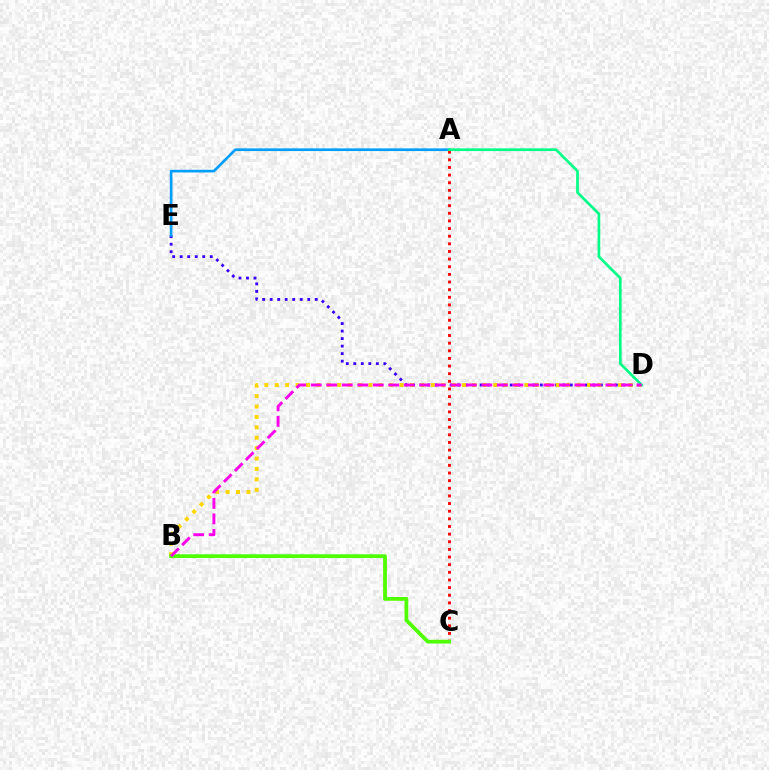{('D', 'E'): [{'color': '#3700ff', 'line_style': 'dotted', 'thickness': 2.04}], ('A', 'E'): [{'color': '#009eff', 'line_style': 'solid', 'thickness': 1.92}], ('B', 'D'): [{'color': '#ffd500', 'line_style': 'dotted', 'thickness': 2.83}, {'color': '#ff00ed', 'line_style': 'dashed', 'thickness': 2.11}], ('A', 'C'): [{'color': '#ff0000', 'line_style': 'dotted', 'thickness': 2.08}], ('A', 'D'): [{'color': '#00ff86', 'line_style': 'solid', 'thickness': 1.94}], ('B', 'C'): [{'color': '#4fff00', 'line_style': 'solid', 'thickness': 2.7}]}